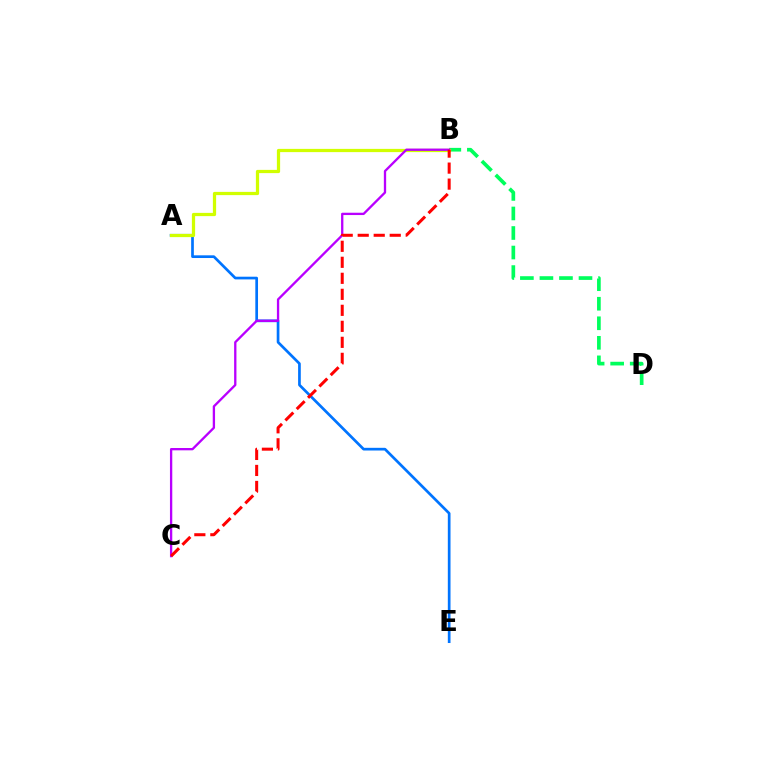{('A', 'E'): [{'color': '#0074ff', 'line_style': 'solid', 'thickness': 1.94}], ('B', 'D'): [{'color': '#00ff5c', 'line_style': 'dashed', 'thickness': 2.65}], ('A', 'B'): [{'color': '#d1ff00', 'line_style': 'solid', 'thickness': 2.33}], ('B', 'C'): [{'color': '#b900ff', 'line_style': 'solid', 'thickness': 1.67}, {'color': '#ff0000', 'line_style': 'dashed', 'thickness': 2.17}]}